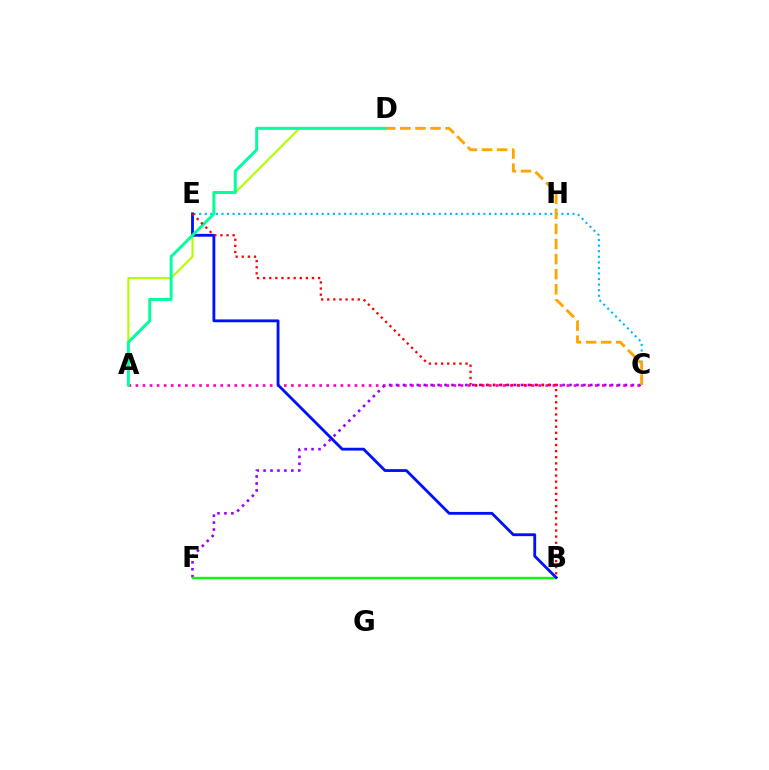{('A', 'C'): [{'color': '#ff00bd', 'line_style': 'dotted', 'thickness': 1.92}], ('A', 'D'): [{'color': '#b3ff00', 'line_style': 'solid', 'thickness': 1.52}, {'color': '#00ff9d', 'line_style': 'solid', 'thickness': 2.12}], ('C', 'F'): [{'color': '#9b00ff', 'line_style': 'dotted', 'thickness': 1.89}], ('B', 'F'): [{'color': '#08ff00', 'line_style': 'solid', 'thickness': 1.7}], ('C', 'E'): [{'color': '#00b5ff', 'line_style': 'dotted', 'thickness': 1.51}], ('C', 'D'): [{'color': '#ffa500', 'line_style': 'dashed', 'thickness': 2.05}], ('B', 'E'): [{'color': '#0010ff', 'line_style': 'solid', 'thickness': 2.04}, {'color': '#ff0000', 'line_style': 'dotted', 'thickness': 1.66}]}